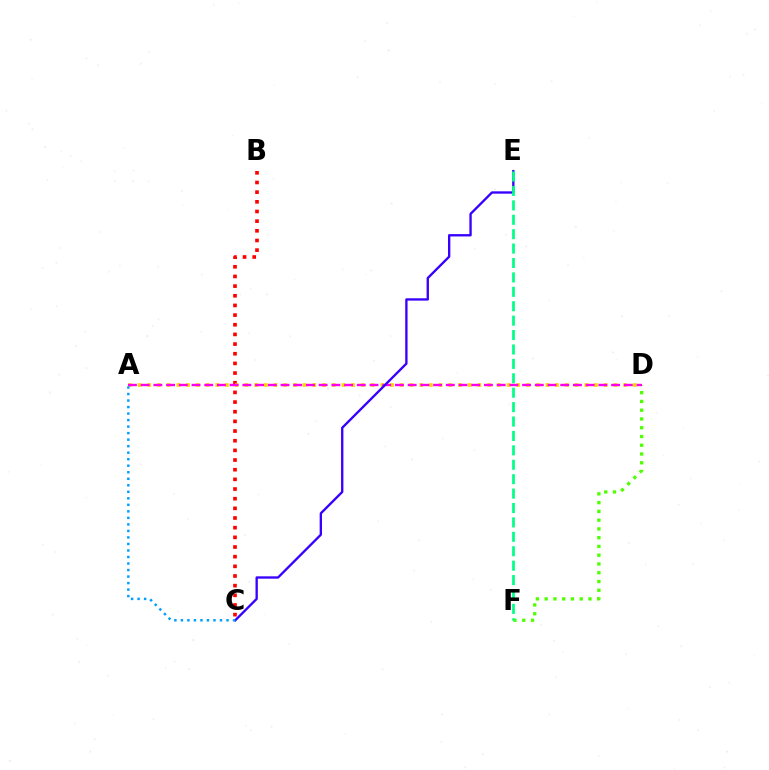{('D', 'F'): [{'color': '#4fff00', 'line_style': 'dotted', 'thickness': 2.38}], ('B', 'C'): [{'color': '#ff0000', 'line_style': 'dotted', 'thickness': 2.63}], ('A', 'D'): [{'color': '#ffd500', 'line_style': 'dotted', 'thickness': 2.64}, {'color': '#ff00ed', 'line_style': 'dashed', 'thickness': 1.73}], ('C', 'E'): [{'color': '#3700ff', 'line_style': 'solid', 'thickness': 1.69}], ('A', 'C'): [{'color': '#009eff', 'line_style': 'dotted', 'thickness': 1.77}], ('E', 'F'): [{'color': '#00ff86', 'line_style': 'dashed', 'thickness': 1.96}]}